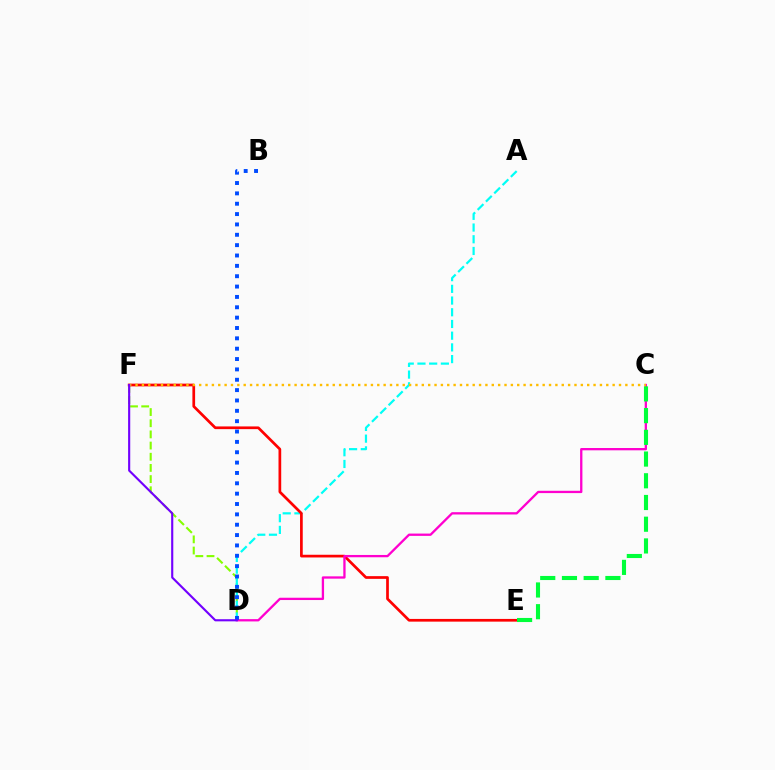{('D', 'F'): [{'color': '#84ff00', 'line_style': 'dashed', 'thickness': 1.52}, {'color': '#7200ff', 'line_style': 'solid', 'thickness': 1.53}], ('A', 'D'): [{'color': '#00fff6', 'line_style': 'dashed', 'thickness': 1.59}], ('E', 'F'): [{'color': '#ff0000', 'line_style': 'solid', 'thickness': 1.95}], ('C', 'D'): [{'color': '#ff00cf', 'line_style': 'solid', 'thickness': 1.66}], ('C', 'E'): [{'color': '#00ff39', 'line_style': 'dashed', 'thickness': 2.95}], ('B', 'D'): [{'color': '#004bff', 'line_style': 'dotted', 'thickness': 2.81}], ('C', 'F'): [{'color': '#ffbd00', 'line_style': 'dotted', 'thickness': 1.73}]}